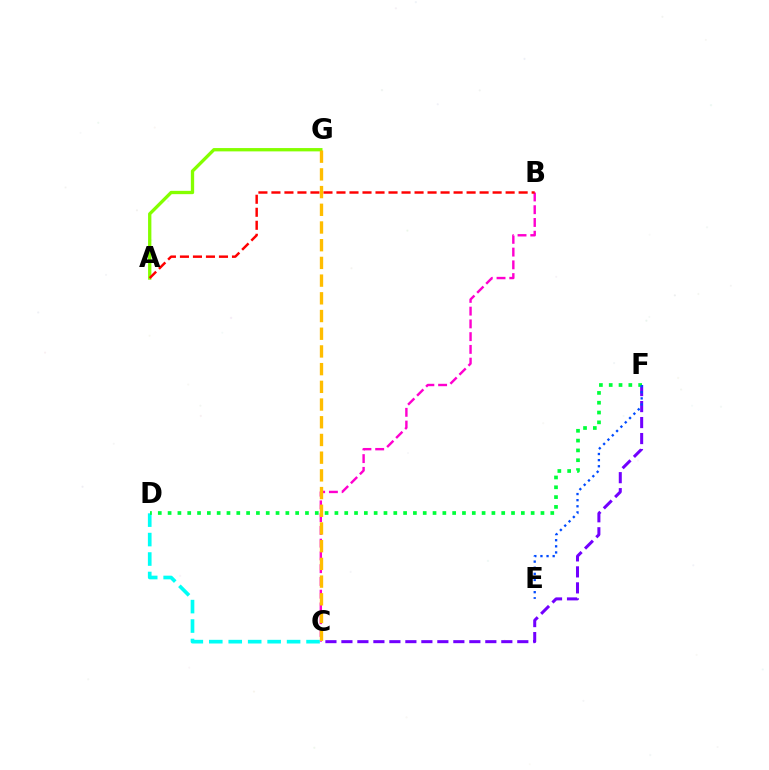{('B', 'C'): [{'color': '#ff00cf', 'line_style': 'dashed', 'thickness': 1.73}], ('A', 'G'): [{'color': '#84ff00', 'line_style': 'solid', 'thickness': 2.39}], ('C', 'F'): [{'color': '#7200ff', 'line_style': 'dashed', 'thickness': 2.17}], ('A', 'B'): [{'color': '#ff0000', 'line_style': 'dashed', 'thickness': 1.77}], ('C', 'D'): [{'color': '#00fff6', 'line_style': 'dashed', 'thickness': 2.64}], ('D', 'F'): [{'color': '#00ff39', 'line_style': 'dotted', 'thickness': 2.67}], ('E', 'F'): [{'color': '#004bff', 'line_style': 'dotted', 'thickness': 1.66}], ('C', 'G'): [{'color': '#ffbd00', 'line_style': 'dashed', 'thickness': 2.41}]}